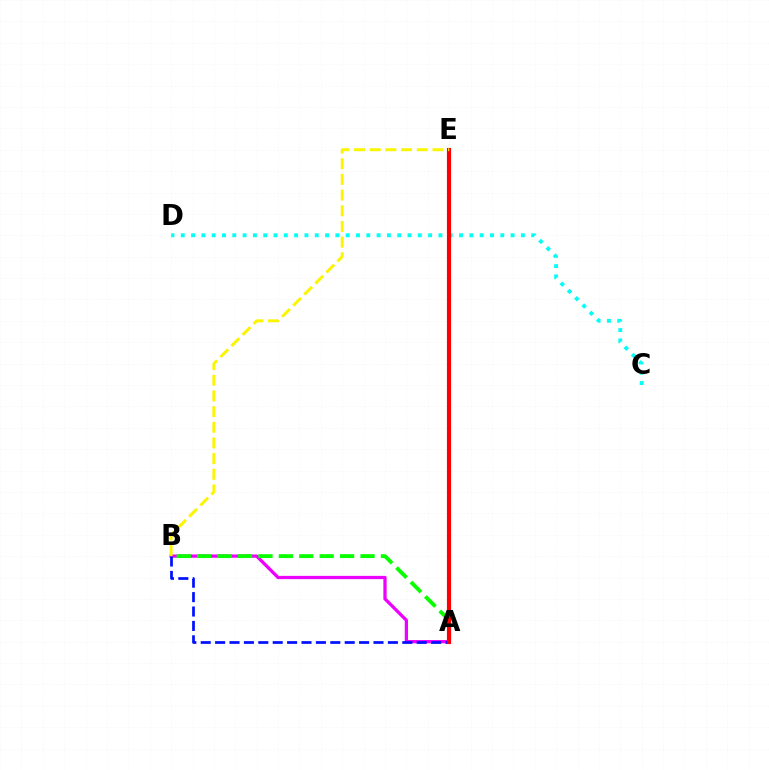{('A', 'B'): [{'color': '#ee00ff', 'line_style': 'solid', 'thickness': 2.35}, {'color': '#0010ff', 'line_style': 'dashed', 'thickness': 1.96}, {'color': '#08ff00', 'line_style': 'dashed', 'thickness': 2.77}], ('C', 'D'): [{'color': '#00fff6', 'line_style': 'dotted', 'thickness': 2.8}], ('A', 'E'): [{'color': '#ff0000', 'line_style': 'solid', 'thickness': 2.98}], ('B', 'E'): [{'color': '#fcf500', 'line_style': 'dashed', 'thickness': 2.13}]}